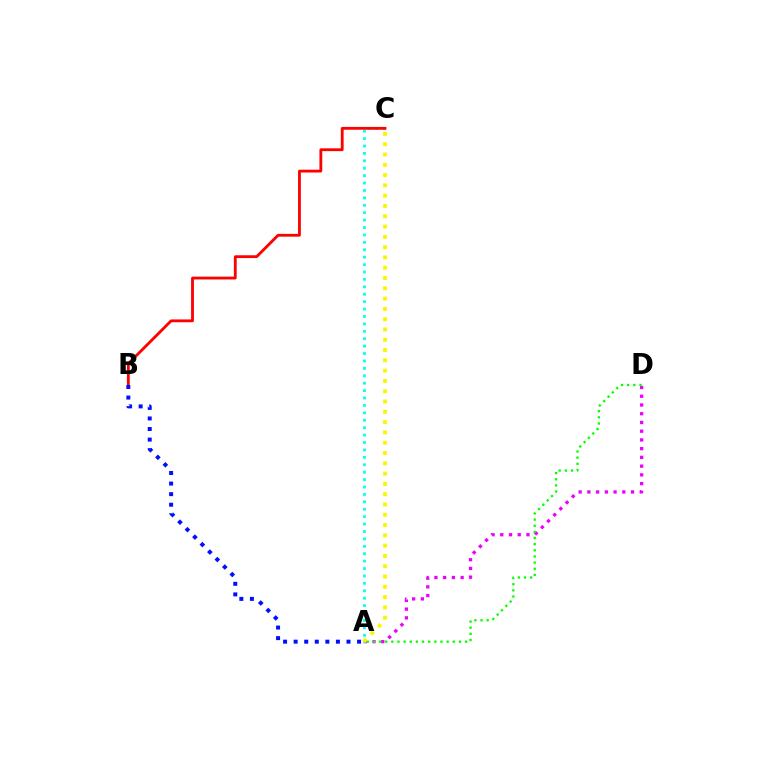{('A', 'D'): [{'color': '#ee00ff', 'line_style': 'dotted', 'thickness': 2.37}, {'color': '#08ff00', 'line_style': 'dotted', 'thickness': 1.67}], ('A', 'C'): [{'color': '#00fff6', 'line_style': 'dotted', 'thickness': 2.01}, {'color': '#fcf500', 'line_style': 'dotted', 'thickness': 2.8}], ('B', 'C'): [{'color': '#ff0000', 'line_style': 'solid', 'thickness': 2.02}], ('A', 'B'): [{'color': '#0010ff', 'line_style': 'dotted', 'thickness': 2.87}]}